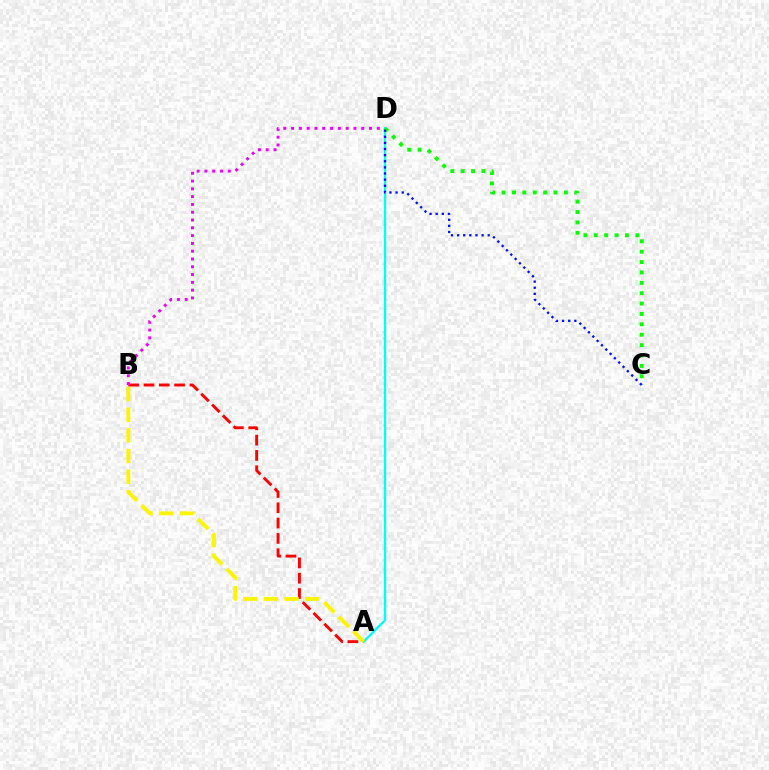{('A', 'B'): [{'color': '#ff0000', 'line_style': 'dashed', 'thickness': 2.08}, {'color': '#fcf500', 'line_style': 'dashed', 'thickness': 2.81}], ('B', 'D'): [{'color': '#ee00ff', 'line_style': 'dotted', 'thickness': 2.12}], ('A', 'D'): [{'color': '#00fff6', 'line_style': 'solid', 'thickness': 1.68}], ('C', 'D'): [{'color': '#08ff00', 'line_style': 'dotted', 'thickness': 2.82}, {'color': '#0010ff', 'line_style': 'dotted', 'thickness': 1.66}]}